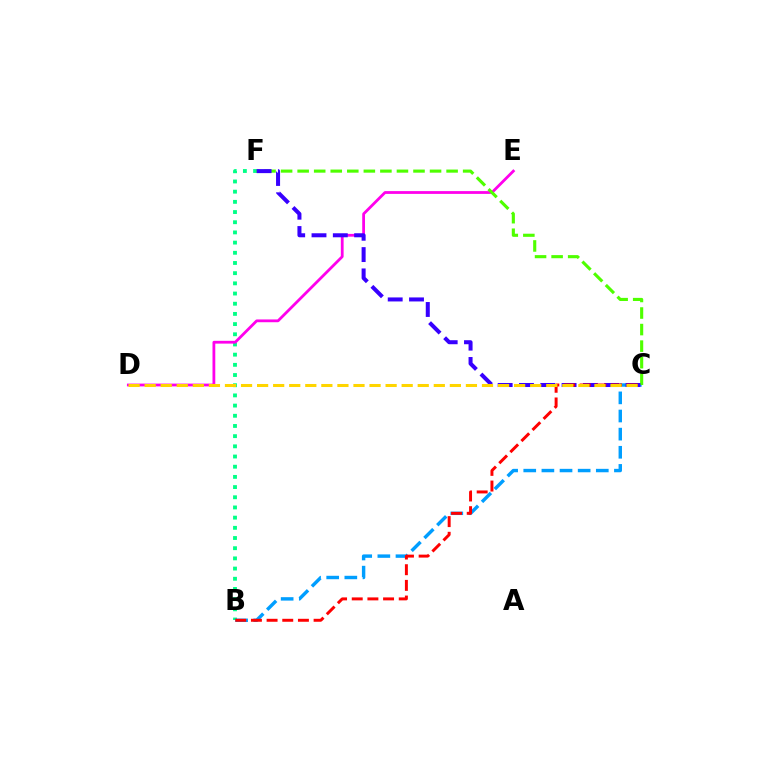{('B', 'F'): [{'color': '#00ff86', 'line_style': 'dotted', 'thickness': 2.77}], ('B', 'C'): [{'color': '#009eff', 'line_style': 'dashed', 'thickness': 2.46}, {'color': '#ff0000', 'line_style': 'dashed', 'thickness': 2.13}], ('D', 'E'): [{'color': '#ff00ed', 'line_style': 'solid', 'thickness': 2.01}], ('C', 'F'): [{'color': '#4fff00', 'line_style': 'dashed', 'thickness': 2.25}, {'color': '#3700ff', 'line_style': 'dashed', 'thickness': 2.89}], ('C', 'D'): [{'color': '#ffd500', 'line_style': 'dashed', 'thickness': 2.18}]}